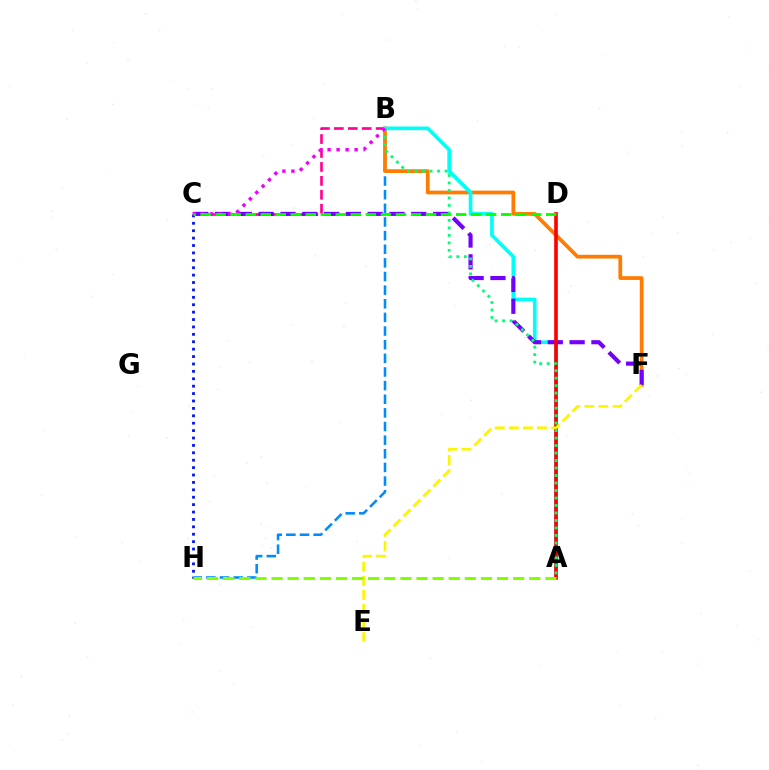{('B', 'H'): [{'color': '#008cff', 'line_style': 'dashed', 'thickness': 1.85}], ('B', 'F'): [{'color': '#ff7c00', 'line_style': 'solid', 'thickness': 2.69}], ('C', 'H'): [{'color': '#0010ff', 'line_style': 'dotted', 'thickness': 2.01}], ('B', 'C'): [{'color': '#ff0094', 'line_style': 'dashed', 'thickness': 1.89}, {'color': '#ee00ff', 'line_style': 'dotted', 'thickness': 2.45}], ('A', 'B'): [{'color': '#00fff6', 'line_style': 'solid', 'thickness': 2.64}, {'color': '#00ff74', 'line_style': 'dotted', 'thickness': 2.03}], ('C', 'F'): [{'color': '#7200ff', 'line_style': 'dashed', 'thickness': 2.96}], ('A', 'D'): [{'color': '#ff0000', 'line_style': 'solid', 'thickness': 2.62}], ('E', 'F'): [{'color': '#fcf500', 'line_style': 'dashed', 'thickness': 1.91}], ('A', 'H'): [{'color': '#84ff00', 'line_style': 'dashed', 'thickness': 2.19}], ('C', 'D'): [{'color': '#08ff00', 'line_style': 'dashed', 'thickness': 2.04}]}